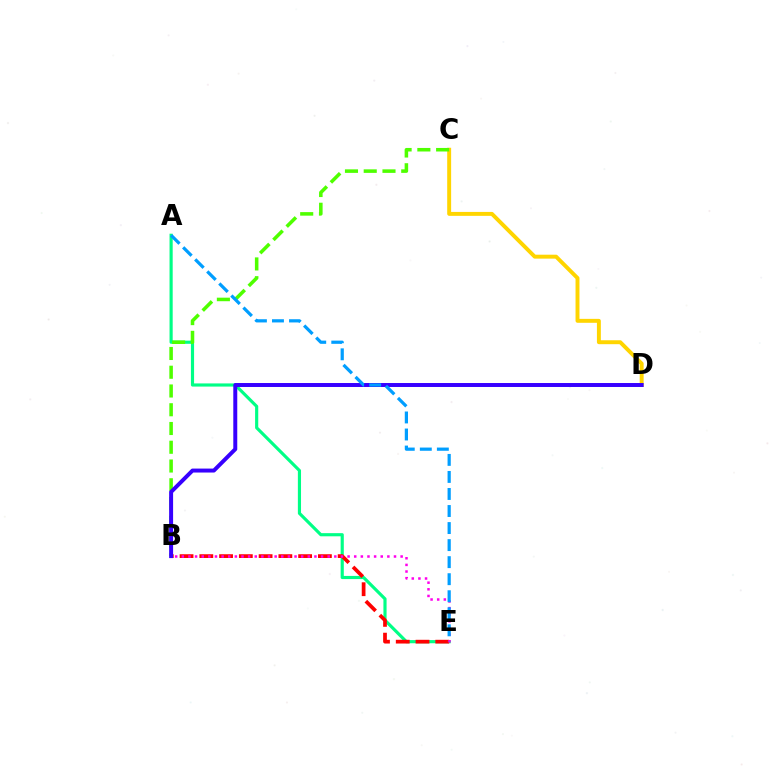{('A', 'E'): [{'color': '#00ff86', 'line_style': 'solid', 'thickness': 2.27}, {'color': '#009eff', 'line_style': 'dashed', 'thickness': 2.32}], ('B', 'E'): [{'color': '#ff0000', 'line_style': 'dashed', 'thickness': 2.68}, {'color': '#ff00ed', 'line_style': 'dotted', 'thickness': 1.8}], ('C', 'D'): [{'color': '#ffd500', 'line_style': 'solid', 'thickness': 2.83}], ('B', 'C'): [{'color': '#4fff00', 'line_style': 'dashed', 'thickness': 2.55}], ('B', 'D'): [{'color': '#3700ff', 'line_style': 'solid', 'thickness': 2.85}]}